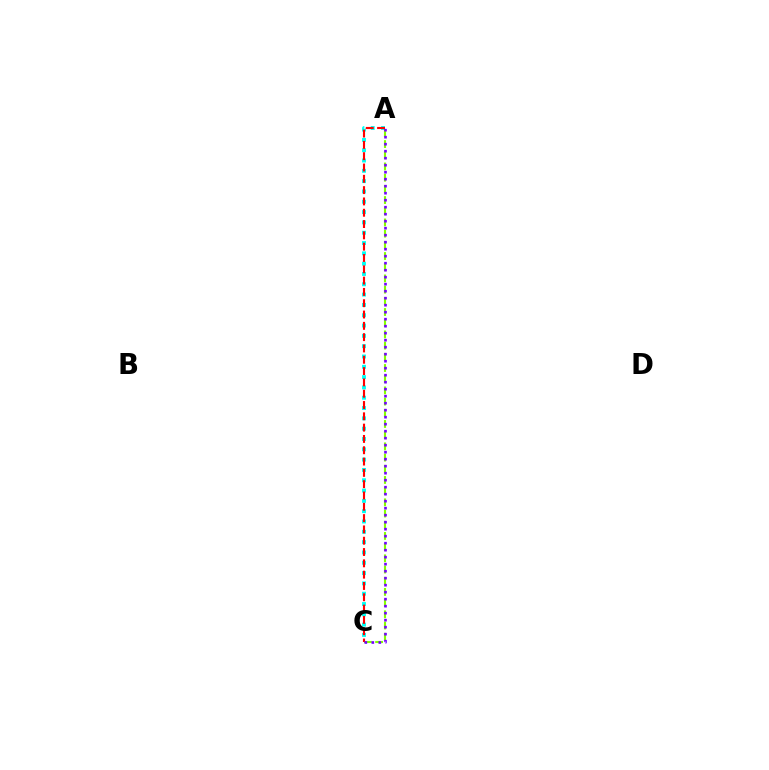{('A', 'C'): [{'color': '#00fff6', 'line_style': 'dotted', 'thickness': 2.8}, {'color': '#84ff00', 'line_style': 'dashed', 'thickness': 1.52}, {'color': '#ff0000', 'line_style': 'dashed', 'thickness': 1.54}, {'color': '#7200ff', 'line_style': 'dotted', 'thickness': 1.9}]}